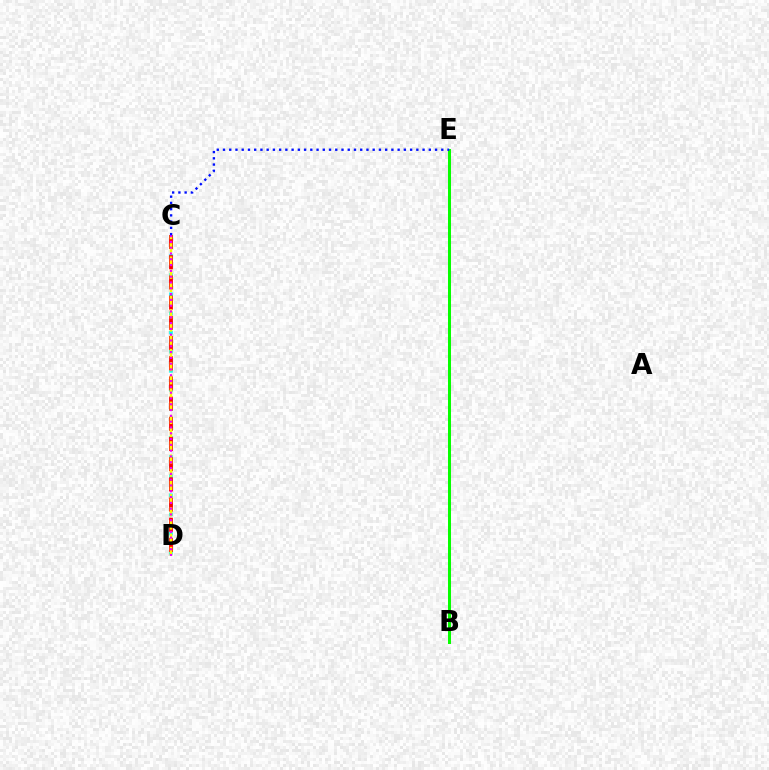{('C', 'D'): [{'color': '#00fff6', 'line_style': 'dotted', 'thickness': 2.6}, {'color': '#ff0000', 'line_style': 'dashed', 'thickness': 2.74}, {'color': '#fcf500', 'line_style': 'dashed', 'thickness': 1.79}, {'color': '#ee00ff', 'line_style': 'dotted', 'thickness': 1.58}], ('B', 'E'): [{'color': '#08ff00', 'line_style': 'solid', 'thickness': 2.17}], ('C', 'E'): [{'color': '#0010ff', 'line_style': 'dotted', 'thickness': 1.69}]}